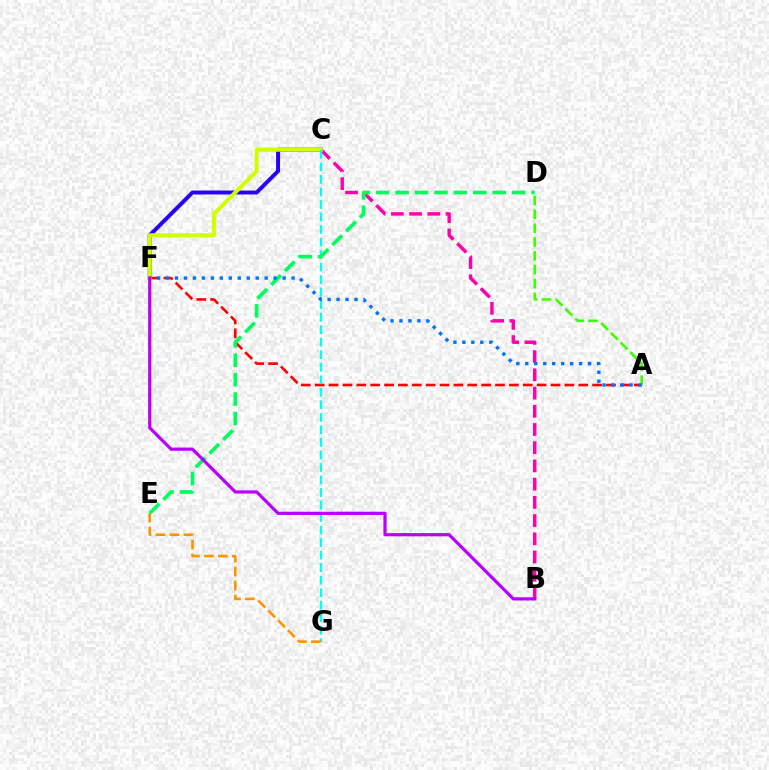{('C', 'F'): [{'color': '#2500ff', 'line_style': 'solid', 'thickness': 2.84}, {'color': '#d1ff00', 'line_style': 'solid', 'thickness': 2.88}], ('A', 'F'): [{'color': '#ff0000', 'line_style': 'dashed', 'thickness': 1.88}, {'color': '#0074ff', 'line_style': 'dotted', 'thickness': 2.44}], ('B', 'C'): [{'color': '#ff00ac', 'line_style': 'dashed', 'thickness': 2.47}], ('A', 'D'): [{'color': '#3dff00', 'line_style': 'dashed', 'thickness': 1.88}], ('C', 'G'): [{'color': '#00fff6', 'line_style': 'dashed', 'thickness': 1.7}], ('D', 'E'): [{'color': '#00ff5c', 'line_style': 'dashed', 'thickness': 2.64}], ('B', 'F'): [{'color': '#b900ff', 'line_style': 'solid', 'thickness': 2.31}], ('E', 'G'): [{'color': '#ff9400', 'line_style': 'dashed', 'thickness': 1.9}]}